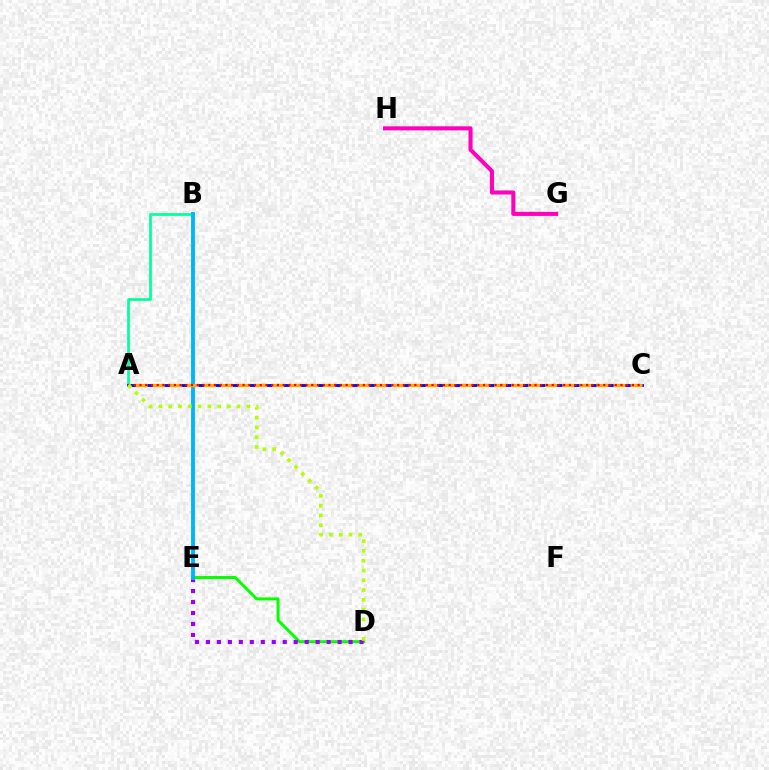{('A', 'B'): [{'color': '#00ff9d', 'line_style': 'solid', 'thickness': 1.94}], ('A', 'C'): [{'color': '#0010ff', 'line_style': 'solid', 'thickness': 2.08}, {'color': '#ffa500', 'line_style': 'dashed', 'thickness': 2.32}, {'color': '#ff0000', 'line_style': 'dotted', 'thickness': 1.56}], ('D', 'E'): [{'color': '#08ff00', 'line_style': 'solid', 'thickness': 2.15}, {'color': '#9b00ff', 'line_style': 'dotted', 'thickness': 2.98}], ('G', 'H'): [{'color': '#ff00bd', 'line_style': 'solid', 'thickness': 2.93}], ('B', 'E'): [{'color': '#00b5ff', 'line_style': 'solid', 'thickness': 2.79}], ('A', 'D'): [{'color': '#b3ff00', 'line_style': 'dotted', 'thickness': 2.66}]}